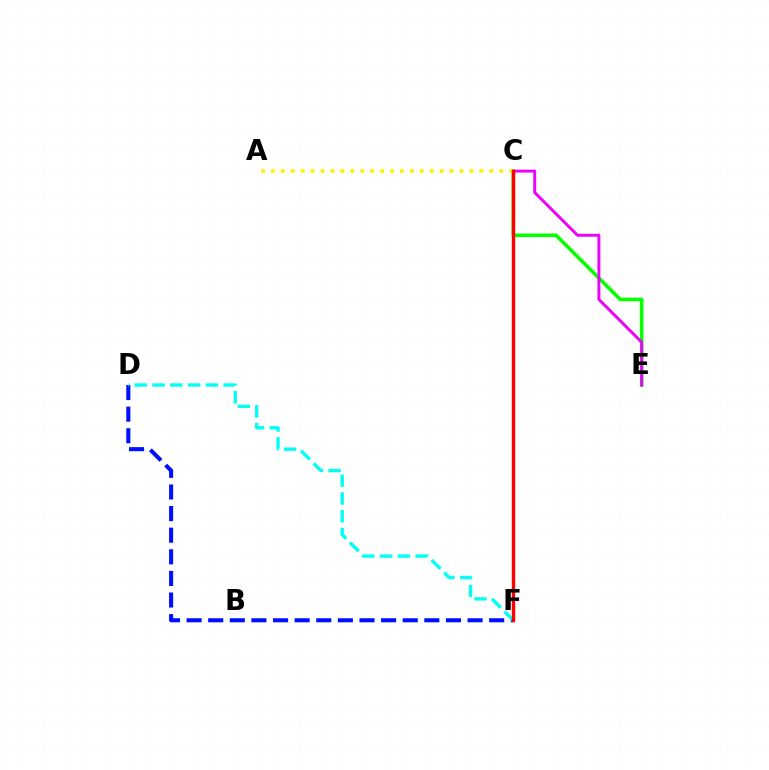{('C', 'E'): [{'color': '#08ff00', 'line_style': 'solid', 'thickness': 2.59}, {'color': '#ee00ff', 'line_style': 'solid', 'thickness': 2.11}], ('D', 'F'): [{'color': '#0010ff', 'line_style': 'dashed', 'thickness': 2.94}, {'color': '#00fff6', 'line_style': 'dashed', 'thickness': 2.42}], ('A', 'C'): [{'color': '#fcf500', 'line_style': 'dotted', 'thickness': 2.7}], ('C', 'F'): [{'color': '#ff0000', 'line_style': 'solid', 'thickness': 2.46}]}